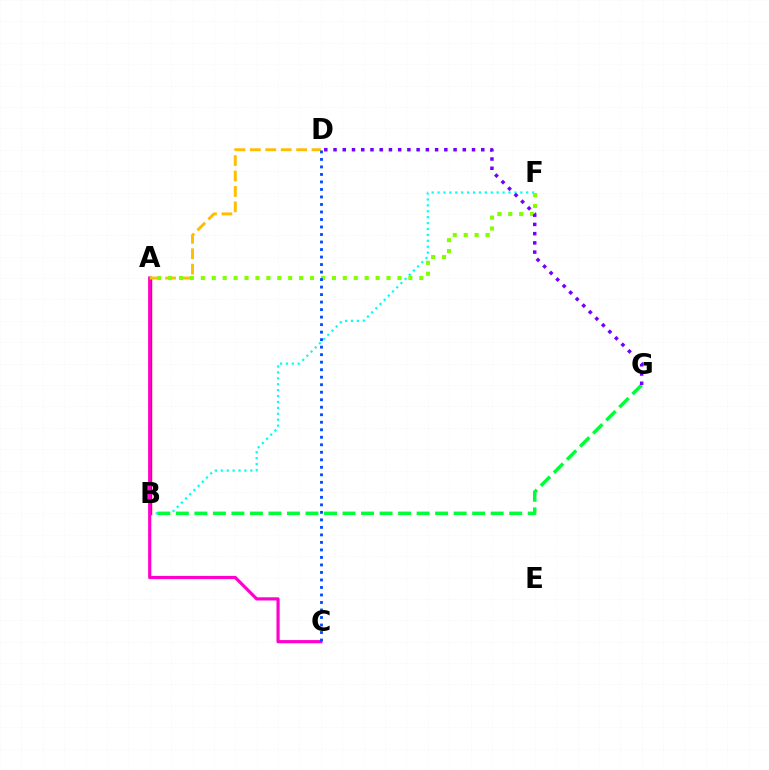{('B', 'F'): [{'color': '#00fff6', 'line_style': 'dotted', 'thickness': 1.61}], ('B', 'G'): [{'color': '#00ff39', 'line_style': 'dashed', 'thickness': 2.52}], ('A', 'B'): [{'color': '#ff0000', 'line_style': 'solid', 'thickness': 2.47}], ('A', 'C'): [{'color': '#ff00cf', 'line_style': 'solid', 'thickness': 2.29}], ('A', 'D'): [{'color': '#ffbd00', 'line_style': 'dashed', 'thickness': 2.1}], ('A', 'F'): [{'color': '#84ff00', 'line_style': 'dotted', 'thickness': 2.97}], ('C', 'D'): [{'color': '#004bff', 'line_style': 'dotted', 'thickness': 2.04}], ('D', 'G'): [{'color': '#7200ff', 'line_style': 'dotted', 'thickness': 2.51}]}